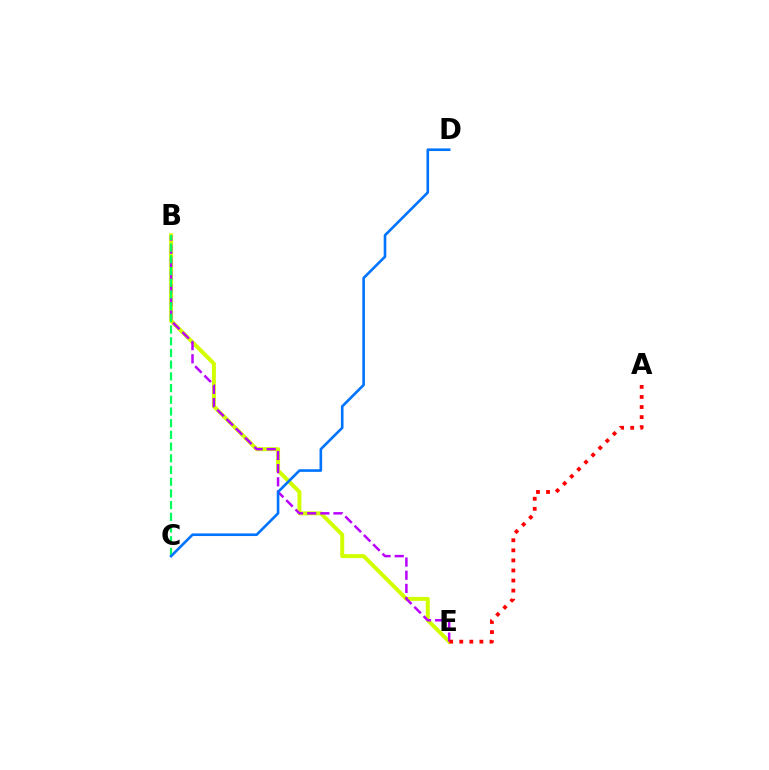{('B', 'E'): [{'color': '#d1ff00', 'line_style': 'solid', 'thickness': 2.86}, {'color': '#b900ff', 'line_style': 'dashed', 'thickness': 1.79}], ('B', 'C'): [{'color': '#00ff5c', 'line_style': 'dashed', 'thickness': 1.59}], ('A', 'E'): [{'color': '#ff0000', 'line_style': 'dotted', 'thickness': 2.74}], ('C', 'D'): [{'color': '#0074ff', 'line_style': 'solid', 'thickness': 1.89}]}